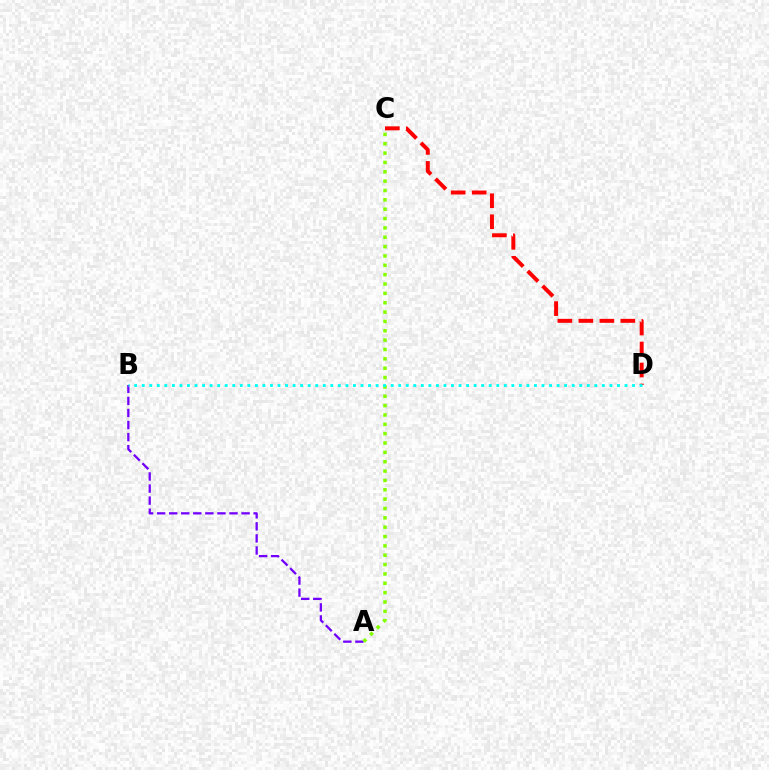{('A', 'B'): [{'color': '#7200ff', 'line_style': 'dashed', 'thickness': 1.64}], ('A', 'C'): [{'color': '#84ff00', 'line_style': 'dotted', 'thickness': 2.54}], ('C', 'D'): [{'color': '#ff0000', 'line_style': 'dashed', 'thickness': 2.85}], ('B', 'D'): [{'color': '#00fff6', 'line_style': 'dotted', 'thickness': 2.05}]}